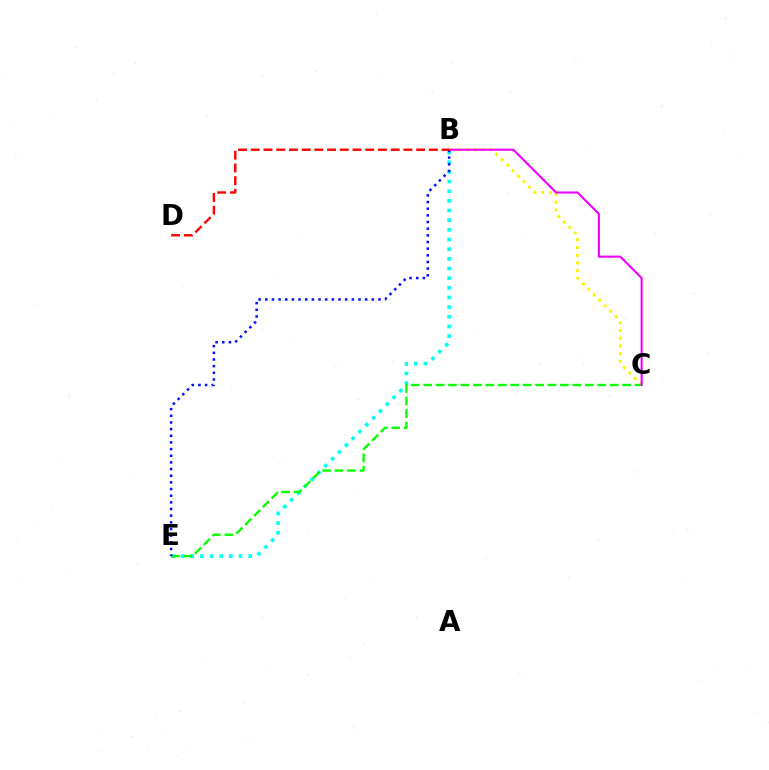{('B', 'E'): [{'color': '#00fff6', 'line_style': 'dotted', 'thickness': 2.62}, {'color': '#0010ff', 'line_style': 'dotted', 'thickness': 1.81}], ('B', 'C'): [{'color': '#fcf500', 'line_style': 'dotted', 'thickness': 2.1}, {'color': '#ee00ff', 'line_style': 'solid', 'thickness': 1.52}], ('C', 'E'): [{'color': '#08ff00', 'line_style': 'dashed', 'thickness': 1.69}], ('B', 'D'): [{'color': '#ff0000', 'line_style': 'dashed', 'thickness': 1.73}]}